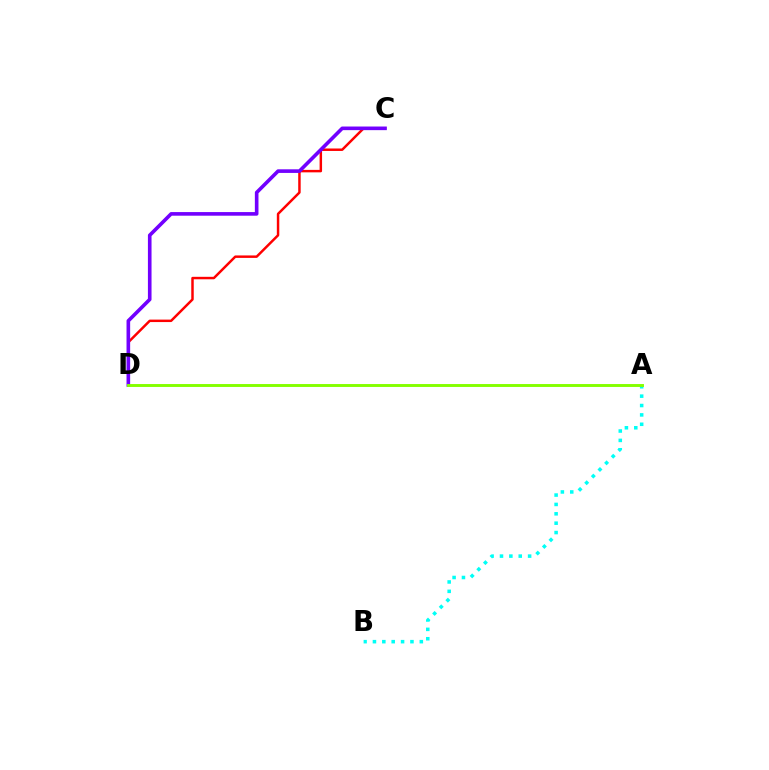{('C', 'D'): [{'color': '#ff0000', 'line_style': 'solid', 'thickness': 1.78}, {'color': '#7200ff', 'line_style': 'solid', 'thickness': 2.61}], ('A', 'B'): [{'color': '#00fff6', 'line_style': 'dotted', 'thickness': 2.55}], ('A', 'D'): [{'color': '#84ff00', 'line_style': 'solid', 'thickness': 2.09}]}